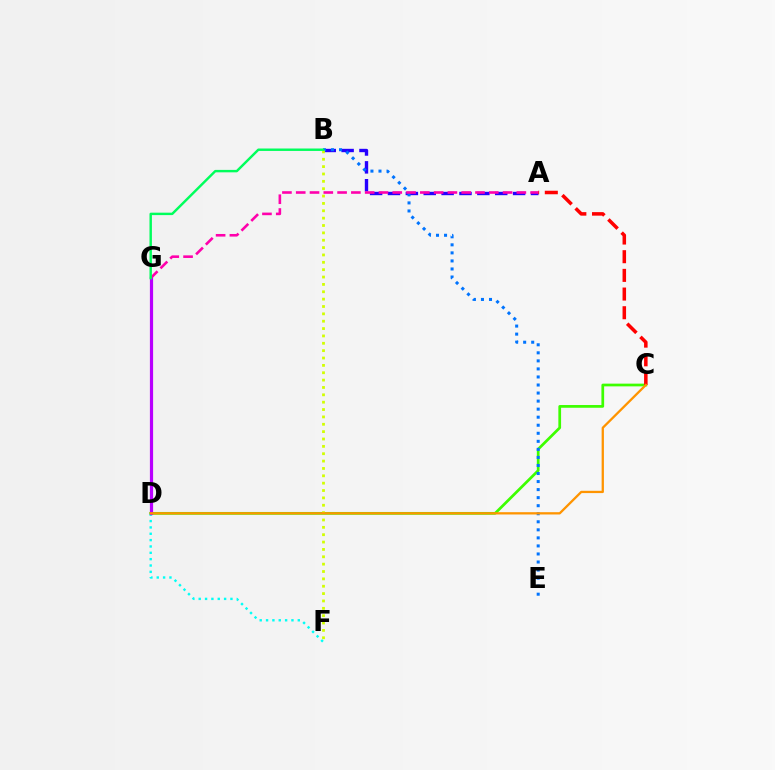{('C', 'D'): [{'color': '#3dff00', 'line_style': 'solid', 'thickness': 1.97}, {'color': '#ff9400', 'line_style': 'solid', 'thickness': 1.65}], ('A', 'B'): [{'color': '#2500ff', 'line_style': 'dashed', 'thickness': 2.43}], ('B', 'E'): [{'color': '#0074ff', 'line_style': 'dotted', 'thickness': 2.19}], ('D', 'F'): [{'color': '#00fff6', 'line_style': 'dotted', 'thickness': 1.72}], ('D', 'G'): [{'color': '#b900ff', 'line_style': 'solid', 'thickness': 2.3}], ('B', 'F'): [{'color': '#d1ff00', 'line_style': 'dotted', 'thickness': 2.0}], ('A', 'C'): [{'color': '#ff0000', 'line_style': 'dashed', 'thickness': 2.54}], ('A', 'G'): [{'color': '#ff00ac', 'line_style': 'dashed', 'thickness': 1.87}], ('B', 'G'): [{'color': '#00ff5c', 'line_style': 'solid', 'thickness': 1.75}]}